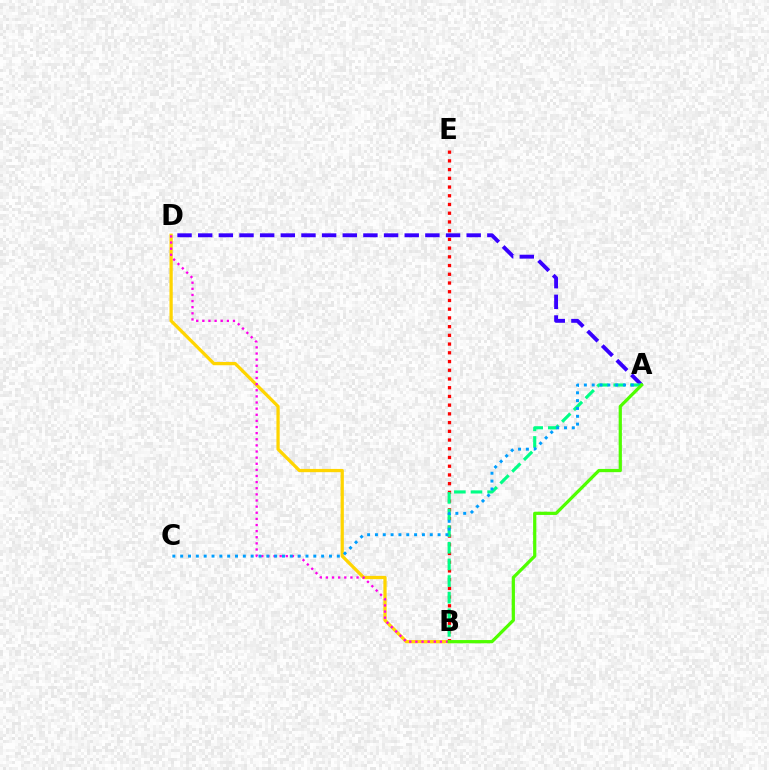{('A', 'D'): [{'color': '#3700ff', 'line_style': 'dashed', 'thickness': 2.81}], ('B', 'D'): [{'color': '#ffd500', 'line_style': 'solid', 'thickness': 2.34}, {'color': '#ff00ed', 'line_style': 'dotted', 'thickness': 1.66}], ('B', 'E'): [{'color': '#ff0000', 'line_style': 'dotted', 'thickness': 2.37}], ('A', 'B'): [{'color': '#00ff86', 'line_style': 'dashed', 'thickness': 2.26}, {'color': '#4fff00', 'line_style': 'solid', 'thickness': 2.32}], ('A', 'C'): [{'color': '#009eff', 'line_style': 'dotted', 'thickness': 2.13}]}